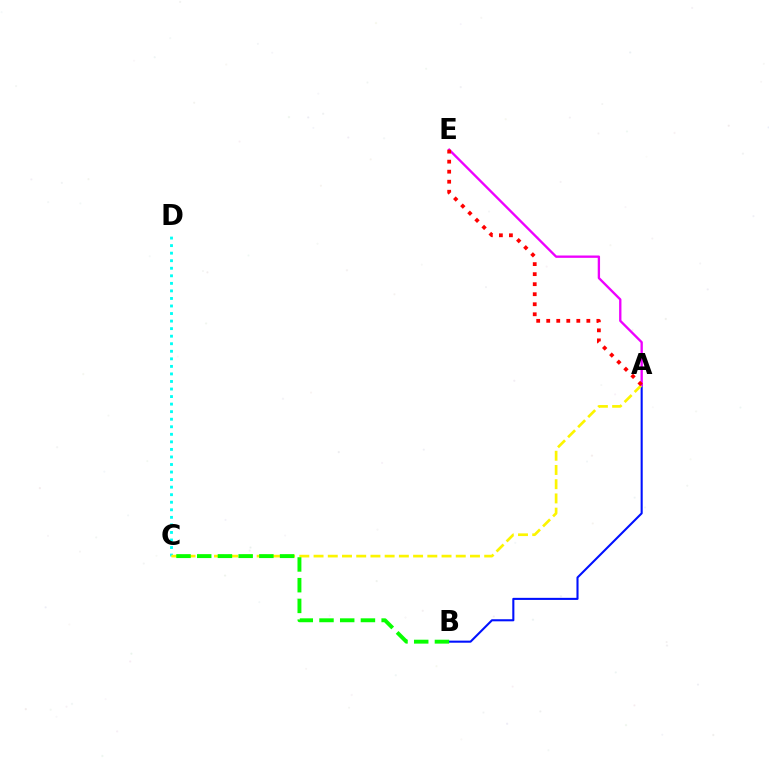{('A', 'B'): [{'color': '#0010ff', 'line_style': 'solid', 'thickness': 1.5}], ('C', 'D'): [{'color': '#00fff6', 'line_style': 'dotted', 'thickness': 2.05}], ('A', 'C'): [{'color': '#fcf500', 'line_style': 'dashed', 'thickness': 1.93}], ('A', 'E'): [{'color': '#ee00ff', 'line_style': 'solid', 'thickness': 1.68}, {'color': '#ff0000', 'line_style': 'dotted', 'thickness': 2.73}], ('B', 'C'): [{'color': '#08ff00', 'line_style': 'dashed', 'thickness': 2.81}]}